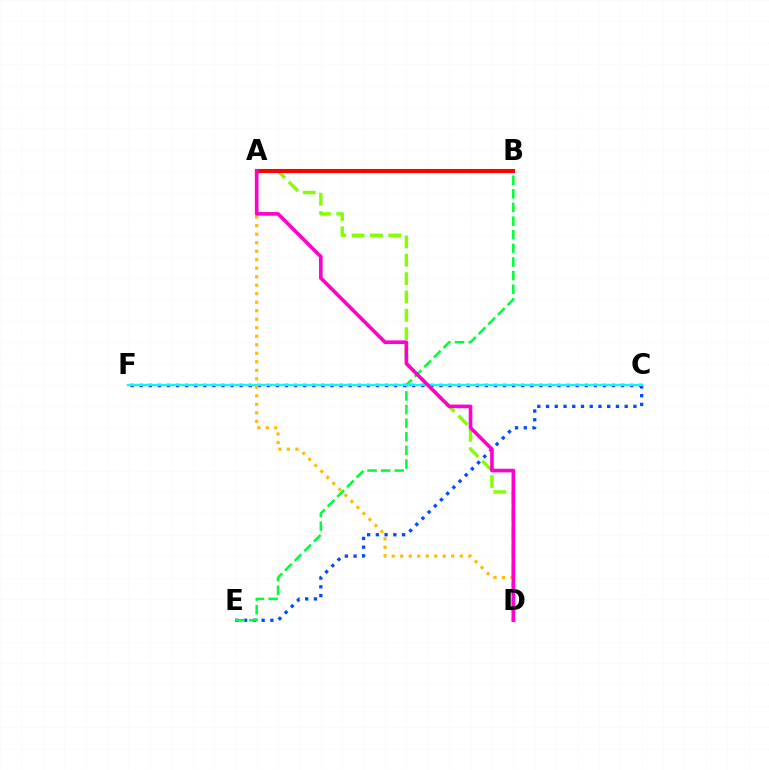{('C', 'E'): [{'color': '#004bff', 'line_style': 'dotted', 'thickness': 2.37}], ('A', 'D'): [{'color': '#84ff00', 'line_style': 'dashed', 'thickness': 2.49}, {'color': '#ffbd00', 'line_style': 'dotted', 'thickness': 2.31}, {'color': '#ff00cf', 'line_style': 'solid', 'thickness': 2.62}], ('B', 'E'): [{'color': '#00ff39', 'line_style': 'dashed', 'thickness': 1.85}], ('C', 'F'): [{'color': '#7200ff', 'line_style': 'dotted', 'thickness': 2.47}, {'color': '#00fff6', 'line_style': 'solid', 'thickness': 1.72}], ('A', 'B'): [{'color': '#ff0000', 'line_style': 'solid', 'thickness': 2.93}]}